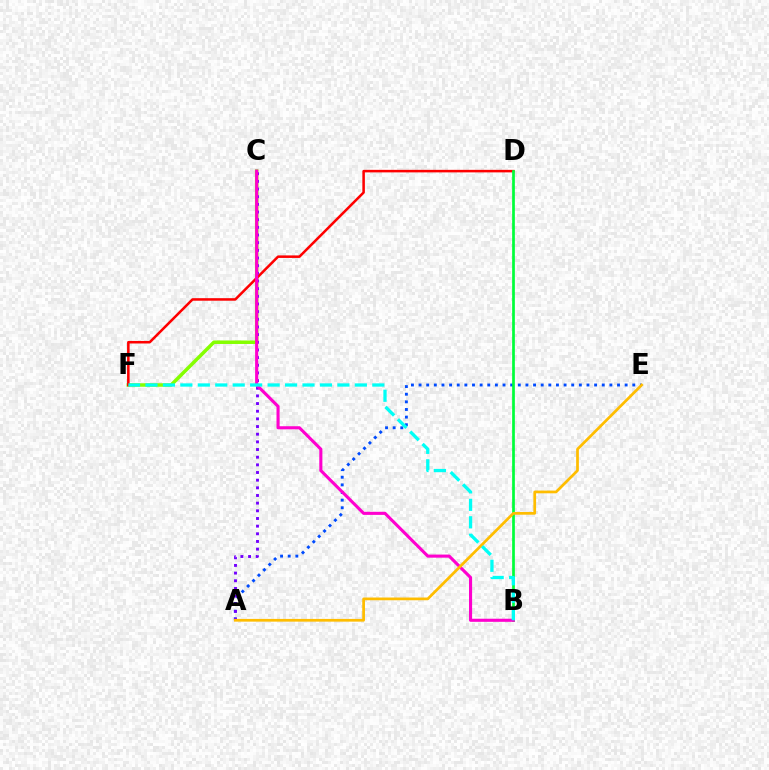{('C', 'F'): [{'color': '#84ff00', 'line_style': 'solid', 'thickness': 2.52}], ('D', 'F'): [{'color': '#ff0000', 'line_style': 'solid', 'thickness': 1.82}], ('A', 'E'): [{'color': '#004bff', 'line_style': 'dotted', 'thickness': 2.07}, {'color': '#ffbd00', 'line_style': 'solid', 'thickness': 1.97}], ('A', 'C'): [{'color': '#7200ff', 'line_style': 'dotted', 'thickness': 2.08}], ('B', 'D'): [{'color': '#00ff39', 'line_style': 'solid', 'thickness': 1.95}], ('B', 'C'): [{'color': '#ff00cf', 'line_style': 'solid', 'thickness': 2.23}], ('B', 'F'): [{'color': '#00fff6', 'line_style': 'dashed', 'thickness': 2.37}]}